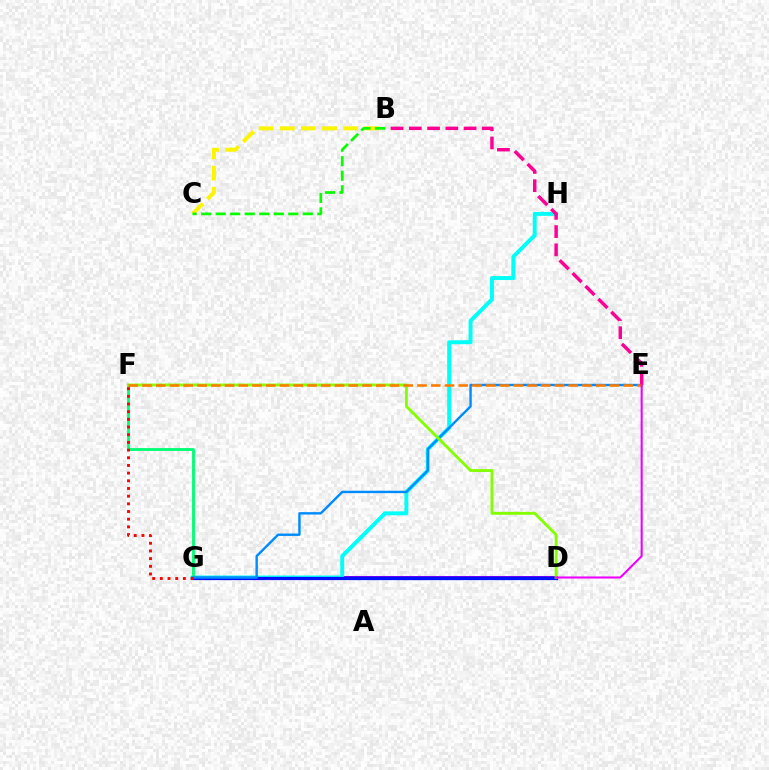{('D', 'G'): [{'color': '#7200ff', 'line_style': 'solid', 'thickness': 2.86}, {'color': '#0010ff', 'line_style': 'solid', 'thickness': 2.33}], ('G', 'H'): [{'color': '#00fff6', 'line_style': 'solid', 'thickness': 2.84}], ('F', 'G'): [{'color': '#00ff74', 'line_style': 'solid', 'thickness': 2.04}, {'color': '#ff0000', 'line_style': 'dotted', 'thickness': 2.09}], ('E', 'G'): [{'color': '#008cff', 'line_style': 'solid', 'thickness': 1.74}], ('D', 'F'): [{'color': '#84ff00', 'line_style': 'solid', 'thickness': 2.07}], ('B', 'C'): [{'color': '#fcf500', 'line_style': 'dashed', 'thickness': 2.87}, {'color': '#08ff00', 'line_style': 'dashed', 'thickness': 1.97}], ('B', 'E'): [{'color': '#ff0094', 'line_style': 'dashed', 'thickness': 2.48}], ('E', 'F'): [{'color': '#ff7c00', 'line_style': 'dashed', 'thickness': 1.87}], ('D', 'E'): [{'color': '#ee00ff', 'line_style': 'solid', 'thickness': 1.5}]}